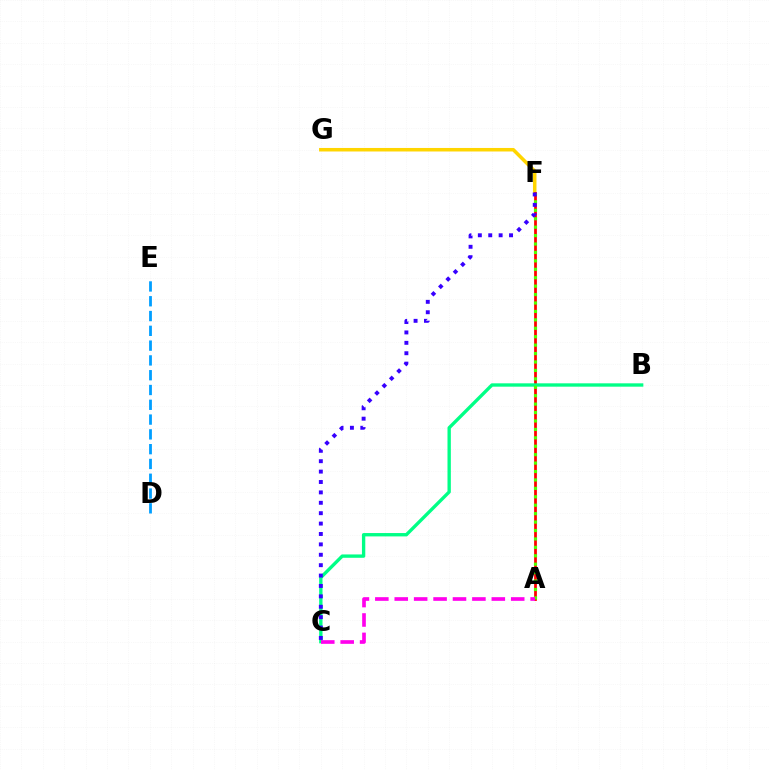{('F', 'G'): [{'color': '#ffd500', 'line_style': 'solid', 'thickness': 2.54}], ('A', 'F'): [{'color': '#ff0000', 'line_style': 'solid', 'thickness': 1.98}, {'color': '#4fff00', 'line_style': 'dotted', 'thickness': 2.29}], ('B', 'C'): [{'color': '#00ff86', 'line_style': 'solid', 'thickness': 2.41}], ('D', 'E'): [{'color': '#009eff', 'line_style': 'dashed', 'thickness': 2.01}], ('C', 'F'): [{'color': '#3700ff', 'line_style': 'dotted', 'thickness': 2.82}], ('A', 'C'): [{'color': '#ff00ed', 'line_style': 'dashed', 'thickness': 2.64}]}